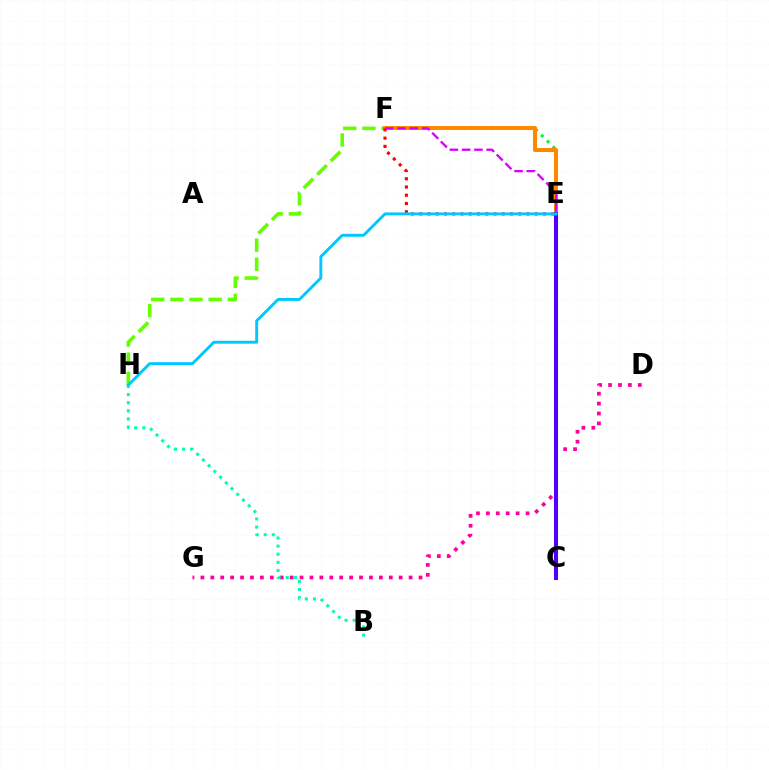{('D', 'G'): [{'color': '#ff00a0', 'line_style': 'dotted', 'thickness': 2.69}], ('C', 'E'): [{'color': '#003fff', 'line_style': 'dashed', 'thickness': 2.04}, {'color': '#eeff00', 'line_style': 'dashed', 'thickness': 1.64}, {'color': '#4f00ff', 'line_style': 'solid', 'thickness': 2.92}], ('E', 'F'): [{'color': '#00ff27', 'line_style': 'dotted', 'thickness': 2.23}, {'color': '#ff8800', 'line_style': 'solid', 'thickness': 2.91}, {'color': '#ff0000', 'line_style': 'dotted', 'thickness': 2.24}, {'color': '#d600ff', 'line_style': 'dashed', 'thickness': 1.66}], ('F', 'H'): [{'color': '#66ff00', 'line_style': 'dashed', 'thickness': 2.6}], ('B', 'H'): [{'color': '#00ffaf', 'line_style': 'dotted', 'thickness': 2.2}], ('E', 'H'): [{'color': '#00c7ff', 'line_style': 'solid', 'thickness': 2.09}]}